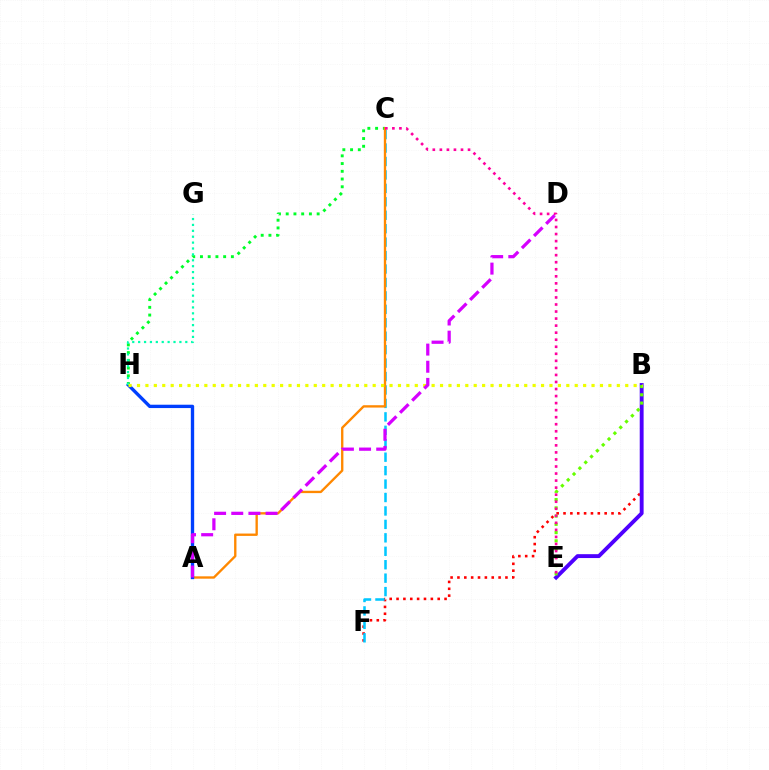{('B', 'F'): [{'color': '#ff0000', 'line_style': 'dotted', 'thickness': 1.86}], ('C', 'F'): [{'color': '#00c7ff', 'line_style': 'dashed', 'thickness': 1.83}], ('C', 'H'): [{'color': '#00ff27', 'line_style': 'dotted', 'thickness': 2.1}], ('A', 'C'): [{'color': '#ff8800', 'line_style': 'solid', 'thickness': 1.69}], ('B', 'E'): [{'color': '#4f00ff', 'line_style': 'solid', 'thickness': 2.79}, {'color': '#66ff00', 'line_style': 'dotted', 'thickness': 2.24}], ('C', 'E'): [{'color': '#ff00a0', 'line_style': 'dotted', 'thickness': 1.91}], ('A', 'H'): [{'color': '#003fff', 'line_style': 'solid', 'thickness': 2.41}], ('G', 'H'): [{'color': '#00ffaf', 'line_style': 'dotted', 'thickness': 1.6}], ('B', 'H'): [{'color': '#eeff00', 'line_style': 'dotted', 'thickness': 2.29}], ('A', 'D'): [{'color': '#d600ff', 'line_style': 'dashed', 'thickness': 2.33}]}